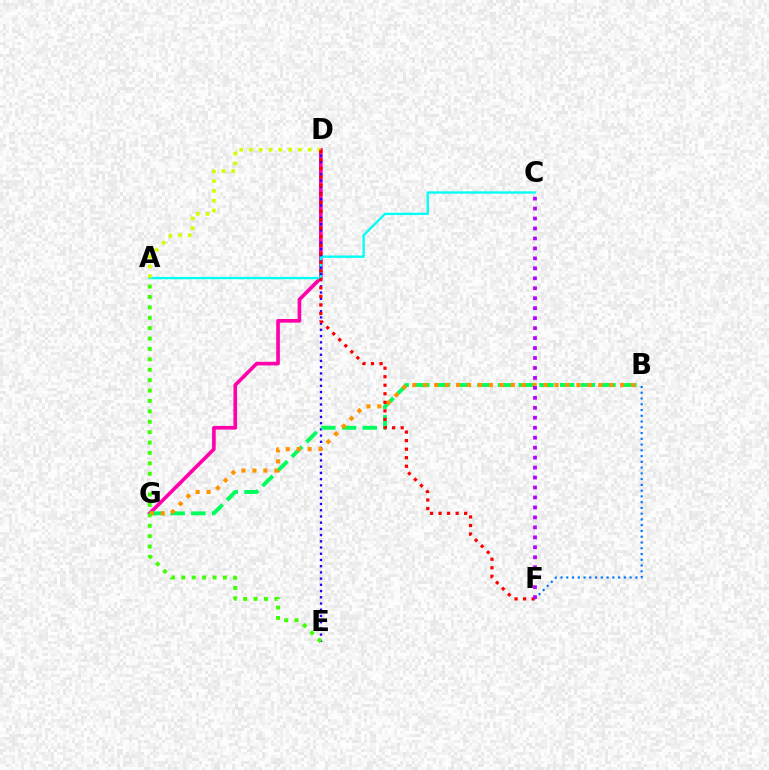{('D', 'G'): [{'color': '#ff00ac', 'line_style': 'solid', 'thickness': 2.62}], ('A', 'C'): [{'color': '#00fff6', 'line_style': 'solid', 'thickness': 1.68}], ('A', 'D'): [{'color': '#d1ff00', 'line_style': 'dotted', 'thickness': 2.66}], ('D', 'E'): [{'color': '#2500ff', 'line_style': 'dotted', 'thickness': 1.69}], ('B', 'F'): [{'color': '#0074ff', 'line_style': 'dotted', 'thickness': 1.56}], ('B', 'G'): [{'color': '#00ff5c', 'line_style': 'dashed', 'thickness': 2.81}, {'color': '#ff9400', 'line_style': 'dotted', 'thickness': 2.97}], ('A', 'E'): [{'color': '#3dff00', 'line_style': 'dotted', 'thickness': 2.83}], ('D', 'F'): [{'color': '#ff0000', 'line_style': 'dotted', 'thickness': 2.32}], ('C', 'F'): [{'color': '#b900ff', 'line_style': 'dotted', 'thickness': 2.71}]}